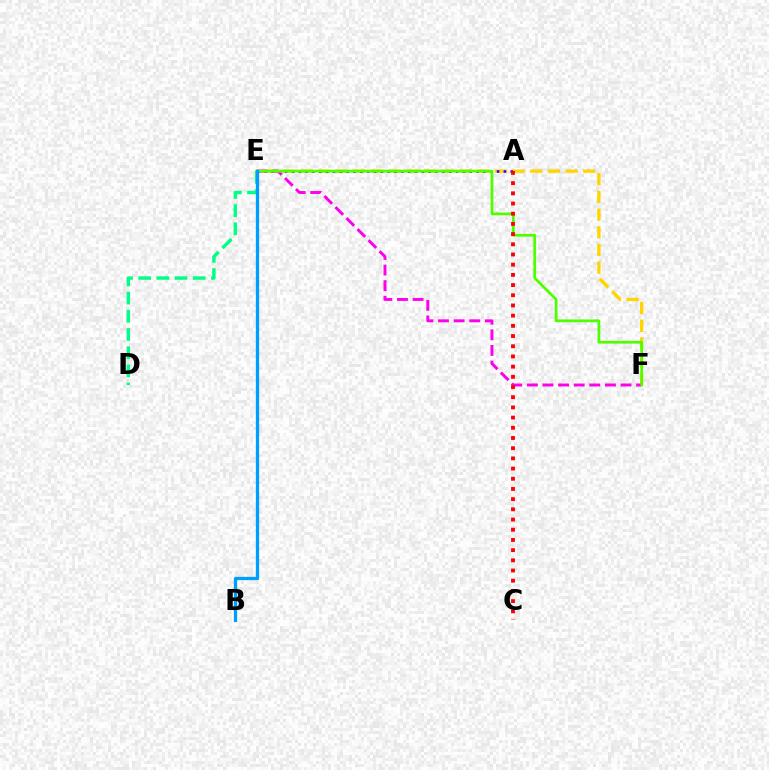{('E', 'F'): [{'color': '#ffd500', 'line_style': 'dashed', 'thickness': 2.4}, {'color': '#ff00ed', 'line_style': 'dashed', 'thickness': 2.12}, {'color': '#4fff00', 'line_style': 'solid', 'thickness': 1.98}], ('D', 'E'): [{'color': '#00ff86', 'line_style': 'dashed', 'thickness': 2.47}], ('A', 'E'): [{'color': '#3700ff', 'line_style': 'dotted', 'thickness': 1.86}], ('B', 'E'): [{'color': '#009eff', 'line_style': 'solid', 'thickness': 2.36}], ('A', 'C'): [{'color': '#ff0000', 'line_style': 'dotted', 'thickness': 2.77}]}